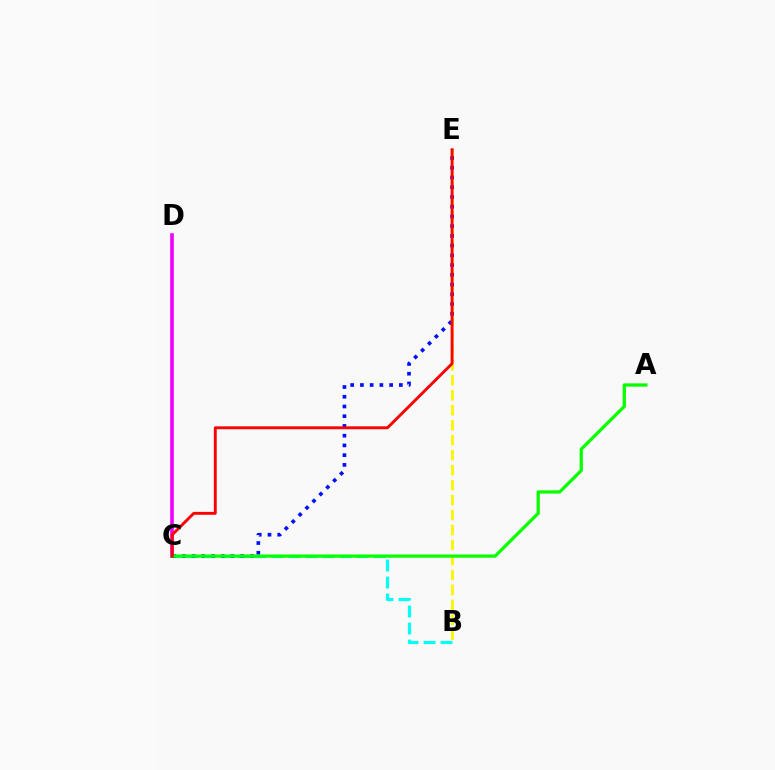{('B', 'C'): [{'color': '#00fff6', 'line_style': 'dashed', 'thickness': 2.31}], ('B', 'E'): [{'color': '#fcf500', 'line_style': 'dashed', 'thickness': 2.03}], ('C', 'D'): [{'color': '#ee00ff', 'line_style': 'solid', 'thickness': 2.6}], ('C', 'E'): [{'color': '#0010ff', 'line_style': 'dotted', 'thickness': 2.64}, {'color': '#ff0000', 'line_style': 'solid', 'thickness': 2.08}], ('A', 'C'): [{'color': '#08ff00', 'line_style': 'solid', 'thickness': 2.34}]}